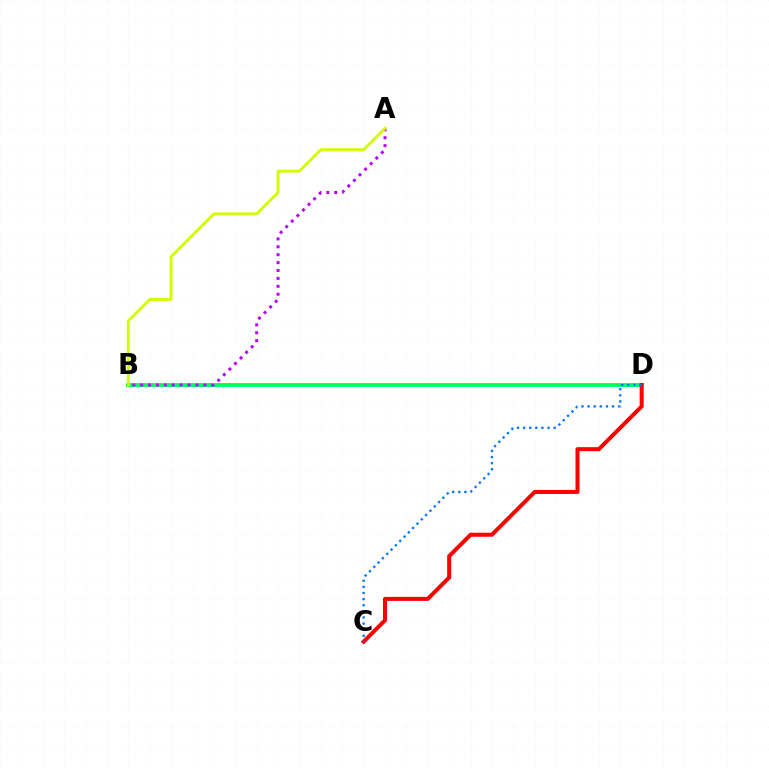{('B', 'D'): [{'color': '#00ff5c', 'line_style': 'solid', 'thickness': 2.77}], ('C', 'D'): [{'color': '#ff0000', 'line_style': 'solid', 'thickness': 2.89}, {'color': '#0074ff', 'line_style': 'dotted', 'thickness': 1.66}], ('A', 'B'): [{'color': '#b900ff', 'line_style': 'dotted', 'thickness': 2.15}, {'color': '#d1ff00', 'line_style': 'solid', 'thickness': 2.12}]}